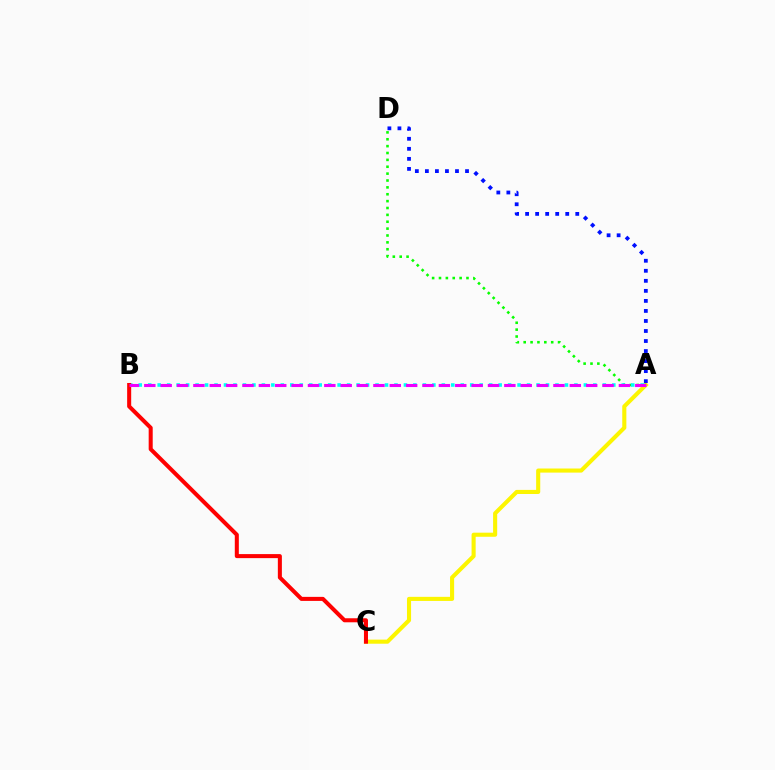{('A', 'C'): [{'color': '#fcf500', 'line_style': 'solid', 'thickness': 2.95}], ('A', 'D'): [{'color': '#08ff00', 'line_style': 'dotted', 'thickness': 1.87}, {'color': '#0010ff', 'line_style': 'dotted', 'thickness': 2.73}], ('A', 'B'): [{'color': '#00fff6', 'line_style': 'dotted', 'thickness': 2.57}, {'color': '#ee00ff', 'line_style': 'dashed', 'thickness': 2.22}], ('B', 'C'): [{'color': '#ff0000', 'line_style': 'solid', 'thickness': 2.9}]}